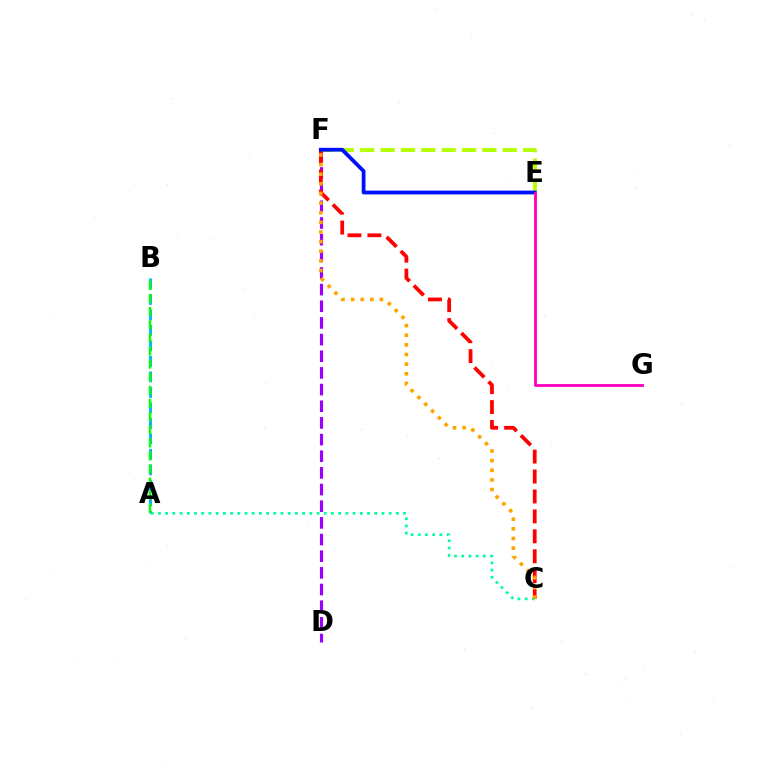{('A', 'C'): [{'color': '#00ff9d', 'line_style': 'dotted', 'thickness': 1.96}], ('D', 'F'): [{'color': '#9b00ff', 'line_style': 'dashed', 'thickness': 2.26}], ('E', 'F'): [{'color': '#b3ff00', 'line_style': 'dashed', 'thickness': 2.77}, {'color': '#0010ff', 'line_style': 'solid', 'thickness': 2.73}], ('C', 'F'): [{'color': '#ff0000', 'line_style': 'dashed', 'thickness': 2.71}, {'color': '#ffa500', 'line_style': 'dotted', 'thickness': 2.62}], ('A', 'B'): [{'color': '#00b5ff', 'line_style': 'dashed', 'thickness': 2.11}, {'color': '#08ff00', 'line_style': 'dashed', 'thickness': 1.78}], ('E', 'G'): [{'color': '#ff00bd', 'line_style': 'solid', 'thickness': 2.05}]}